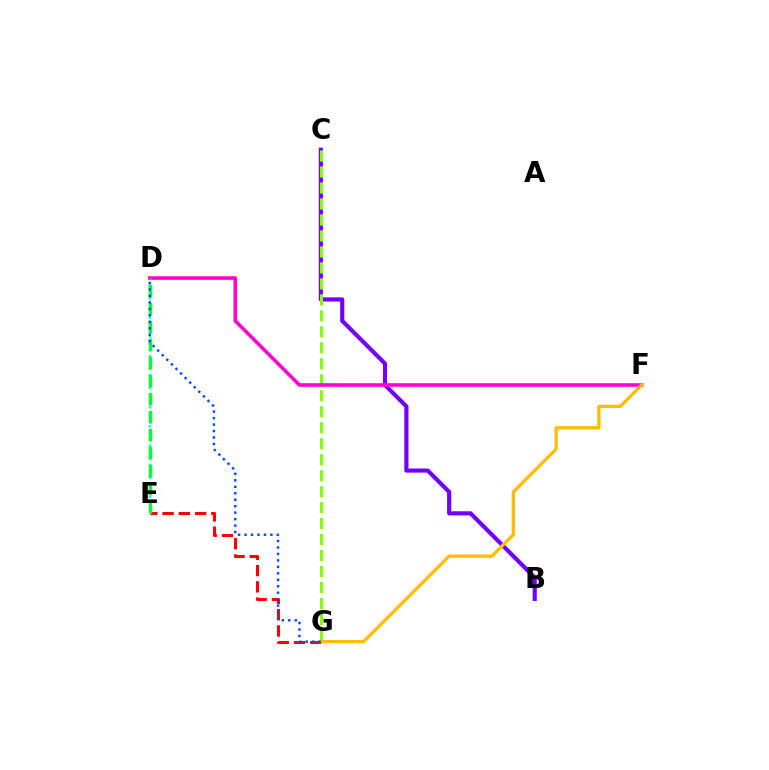{('B', 'C'): [{'color': '#7200ff', 'line_style': 'solid', 'thickness': 2.97}], ('C', 'G'): [{'color': '#84ff00', 'line_style': 'dashed', 'thickness': 2.17}], ('D', 'E'): [{'color': '#00fff6', 'line_style': 'dotted', 'thickness': 1.74}, {'color': '#00ff39', 'line_style': 'dashed', 'thickness': 2.45}], ('D', 'F'): [{'color': '#ff00cf', 'line_style': 'solid', 'thickness': 2.58}], ('E', 'G'): [{'color': '#ff0000', 'line_style': 'dashed', 'thickness': 2.21}], ('F', 'G'): [{'color': '#ffbd00', 'line_style': 'solid', 'thickness': 2.37}], ('D', 'G'): [{'color': '#004bff', 'line_style': 'dotted', 'thickness': 1.76}]}